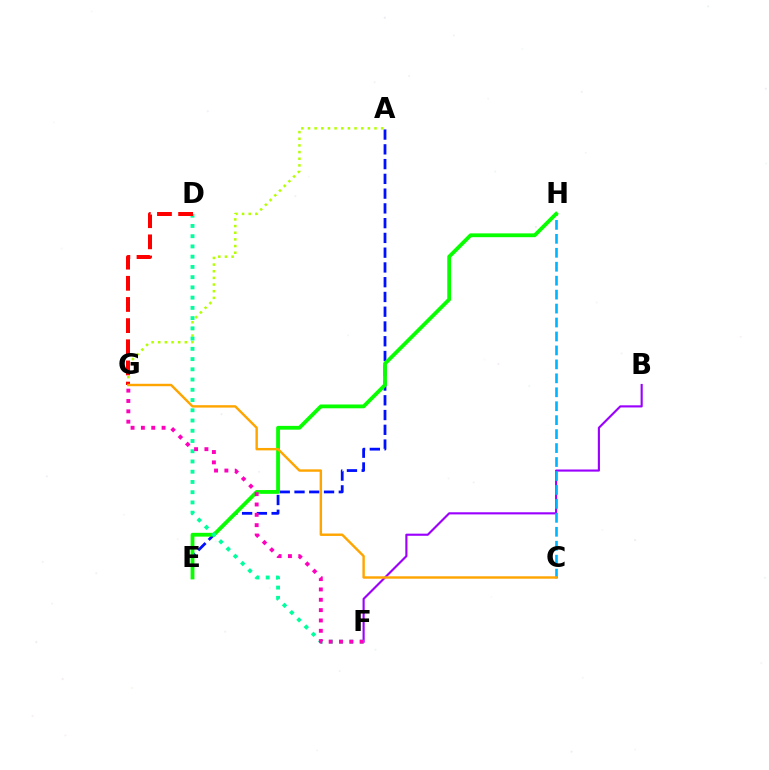{('B', 'F'): [{'color': '#9b00ff', 'line_style': 'solid', 'thickness': 1.54}], ('A', 'G'): [{'color': '#b3ff00', 'line_style': 'dotted', 'thickness': 1.81}], ('A', 'E'): [{'color': '#0010ff', 'line_style': 'dashed', 'thickness': 2.01}], ('C', 'H'): [{'color': '#00b5ff', 'line_style': 'dashed', 'thickness': 1.9}], ('E', 'H'): [{'color': '#08ff00', 'line_style': 'solid', 'thickness': 2.74}], ('D', 'F'): [{'color': '#00ff9d', 'line_style': 'dotted', 'thickness': 2.78}], ('D', 'G'): [{'color': '#ff0000', 'line_style': 'dashed', 'thickness': 2.87}], ('F', 'G'): [{'color': '#ff00bd', 'line_style': 'dotted', 'thickness': 2.81}], ('C', 'G'): [{'color': '#ffa500', 'line_style': 'solid', 'thickness': 1.74}]}